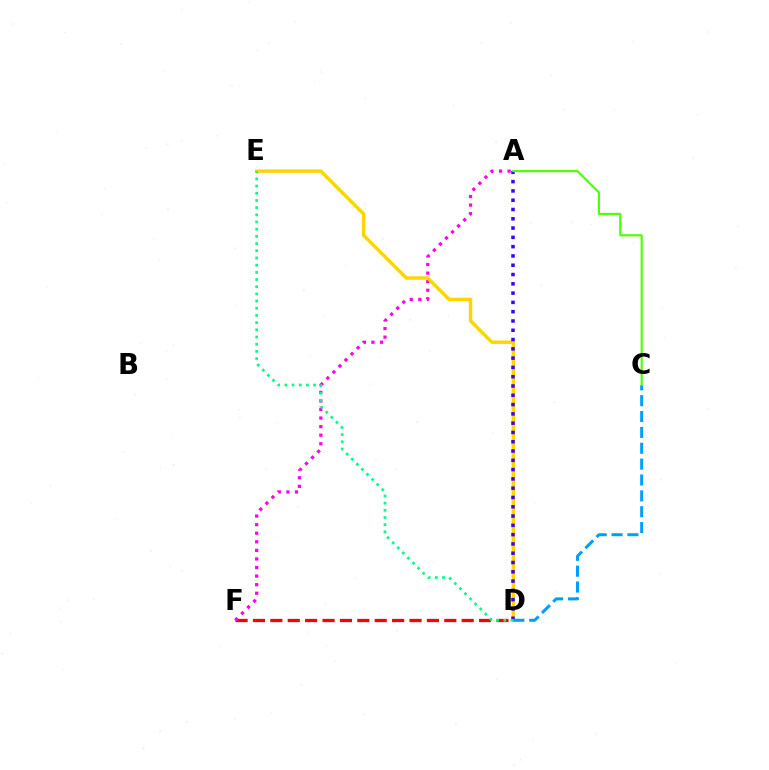{('D', 'F'): [{'color': '#ff0000', 'line_style': 'dashed', 'thickness': 2.36}], ('A', 'F'): [{'color': '#ff00ed', 'line_style': 'dotted', 'thickness': 2.33}], ('D', 'E'): [{'color': '#ffd500', 'line_style': 'solid', 'thickness': 2.49}, {'color': '#00ff86', 'line_style': 'dotted', 'thickness': 1.95}], ('A', 'D'): [{'color': '#3700ff', 'line_style': 'dotted', 'thickness': 2.52}], ('C', 'D'): [{'color': '#009eff', 'line_style': 'dashed', 'thickness': 2.16}], ('A', 'C'): [{'color': '#4fff00', 'line_style': 'solid', 'thickness': 1.54}]}